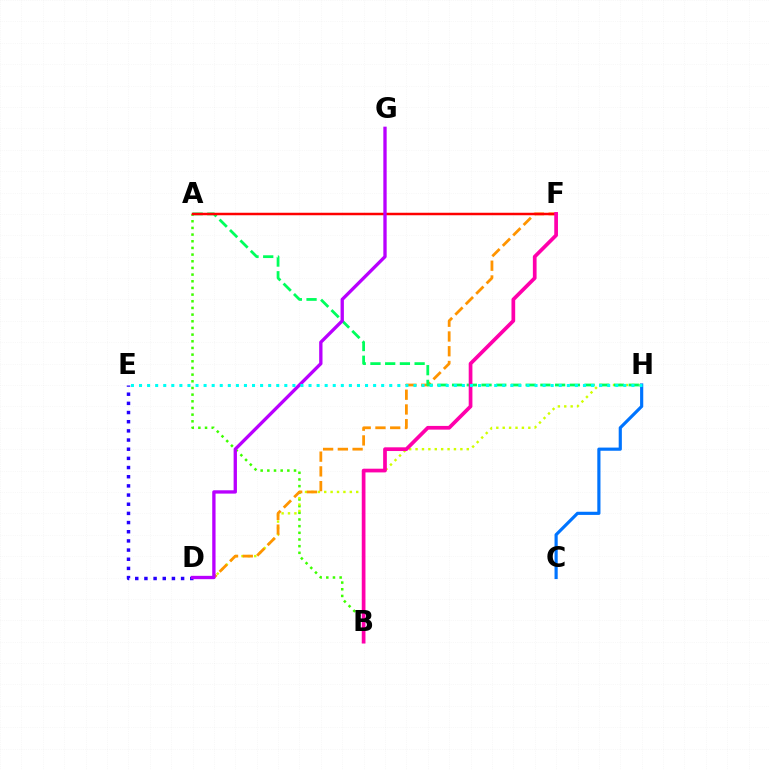{('D', 'E'): [{'color': '#2500ff', 'line_style': 'dotted', 'thickness': 2.49}], ('A', 'B'): [{'color': '#3dff00', 'line_style': 'dotted', 'thickness': 1.81}], ('D', 'H'): [{'color': '#d1ff00', 'line_style': 'dotted', 'thickness': 1.74}], ('D', 'F'): [{'color': '#ff9400', 'line_style': 'dashed', 'thickness': 2.0}], ('A', 'H'): [{'color': '#00ff5c', 'line_style': 'dashed', 'thickness': 2.0}], ('C', 'H'): [{'color': '#0074ff', 'line_style': 'solid', 'thickness': 2.28}], ('A', 'F'): [{'color': '#ff0000', 'line_style': 'solid', 'thickness': 1.79}], ('B', 'F'): [{'color': '#ff00ac', 'line_style': 'solid', 'thickness': 2.67}], ('D', 'G'): [{'color': '#b900ff', 'line_style': 'solid', 'thickness': 2.4}], ('E', 'H'): [{'color': '#00fff6', 'line_style': 'dotted', 'thickness': 2.19}]}